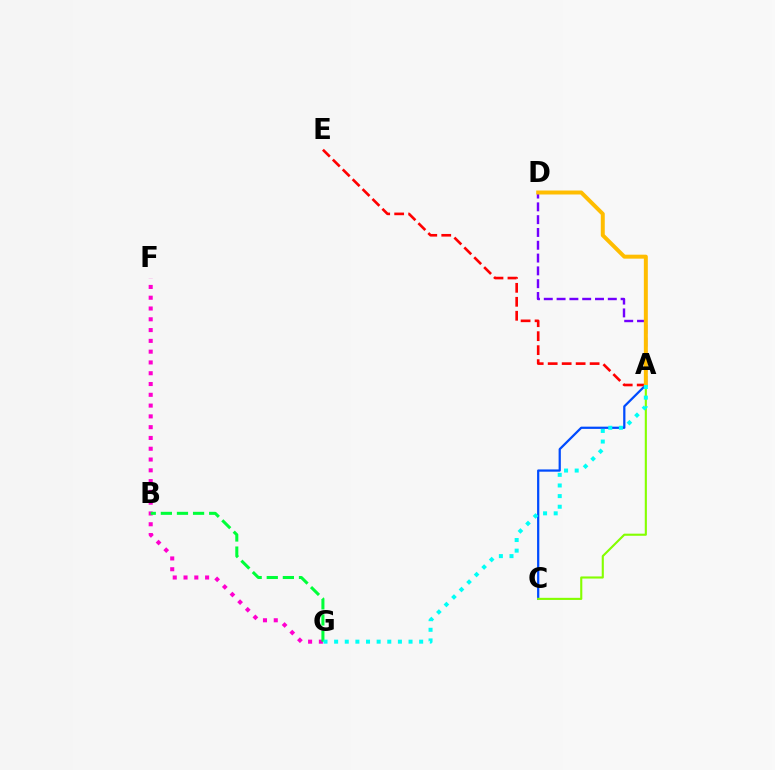{('F', 'G'): [{'color': '#ff00cf', 'line_style': 'dotted', 'thickness': 2.93}], ('B', 'G'): [{'color': '#00ff39', 'line_style': 'dashed', 'thickness': 2.19}], ('A', 'C'): [{'color': '#004bff', 'line_style': 'solid', 'thickness': 1.62}, {'color': '#84ff00', 'line_style': 'solid', 'thickness': 1.53}], ('A', 'D'): [{'color': '#7200ff', 'line_style': 'dashed', 'thickness': 1.74}, {'color': '#ffbd00', 'line_style': 'solid', 'thickness': 2.86}], ('A', 'E'): [{'color': '#ff0000', 'line_style': 'dashed', 'thickness': 1.9}], ('A', 'G'): [{'color': '#00fff6', 'line_style': 'dotted', 'thickness': 2.89}]}